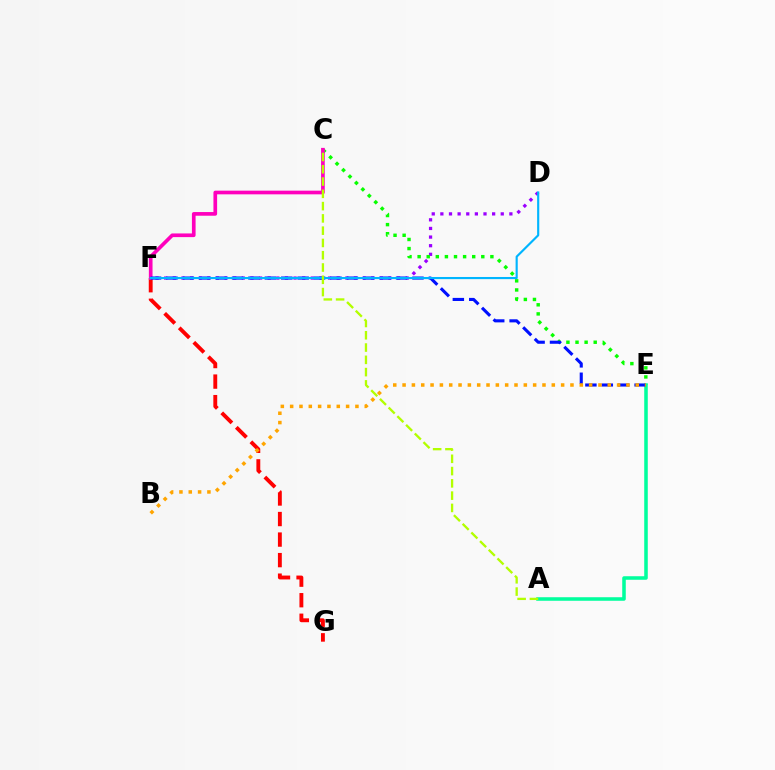{('D', 'F'): [{'color': '#9b00ff', 'line_style': 'dotted', 'thickness': 2.34}, {'color': '#00b5ff', 'line_style': 'solid', 'thickness': 1.55}], ('C', 'E'): [{'color': '#08ff00', 'line_style': 'dotted', 'thickness': 2.47}], ('A', 'E'): [{'color': '#00ff9d', 'line_style': 'solid', 'thickness': 2.55}], ('F', 'G'): [{'color': '#ff0000', 'line_style': 'dashed', 'thickness': 2.79}], ('C', 'F'): [{'color': '#ff00bd', 'line_style': 'solid', 'thickness': 2.65}], ('E', 'F'): [{'color': '#0010ff', 'line_style': 'dashed', 'thickness': 2.23}], ('B', 'E'): [{'color': '#ffa500', 'line_style': 'dotted', 'thickness': 2.53}], ('A', 'C'): [{'color': '#b3ff00', 'line_style': 'dashed', 'thickness': 1.67}]}